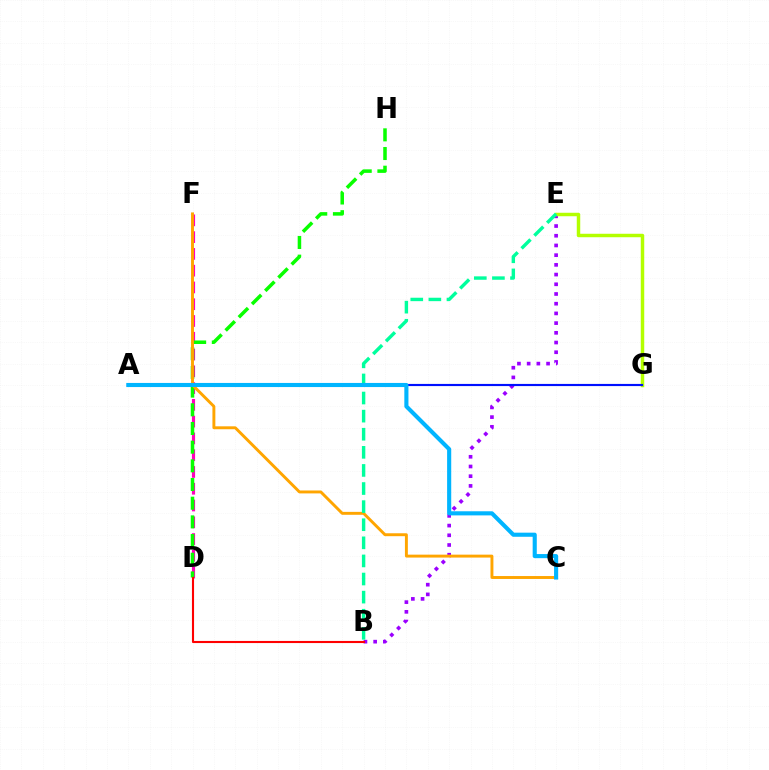{('B', 'E'): [{'color': '#9b00ff', 'line_style': 'dotted', 'thickness': 2.64}, {'color': '#00ff9d', 'line_style': 'dashed', 'thickness': 2.46}], ('D', 'F'): [{'color': '#ff00bd', 'line_style': 'dashed', 'thickness': 2.28}], ('E', 'G'): [{'color': '#b3ff00', 'line_style': 'solid', 'thickness': 2.5}], ('A', 'G'): [{'color': '#0010ff', 'line_style': 'solid', 'thickness': 1.55}], ('D', 'H'): [{'color': '#08ff00', 'line_style': 'dashed', 'thickness': 2.54}], ('C', 'F'): [{'color': '#ffa500', 'line_style': 'solid', 'thickness': 2.1}], ('B', 'D'): [{'color': '#ff0000', 'line_style': 'solid', 'thickness': 1.52}], ('A', 'C'): [{'color': '#00b5ff', 'line_style': 'solid', 'thickness': 2.96}]}